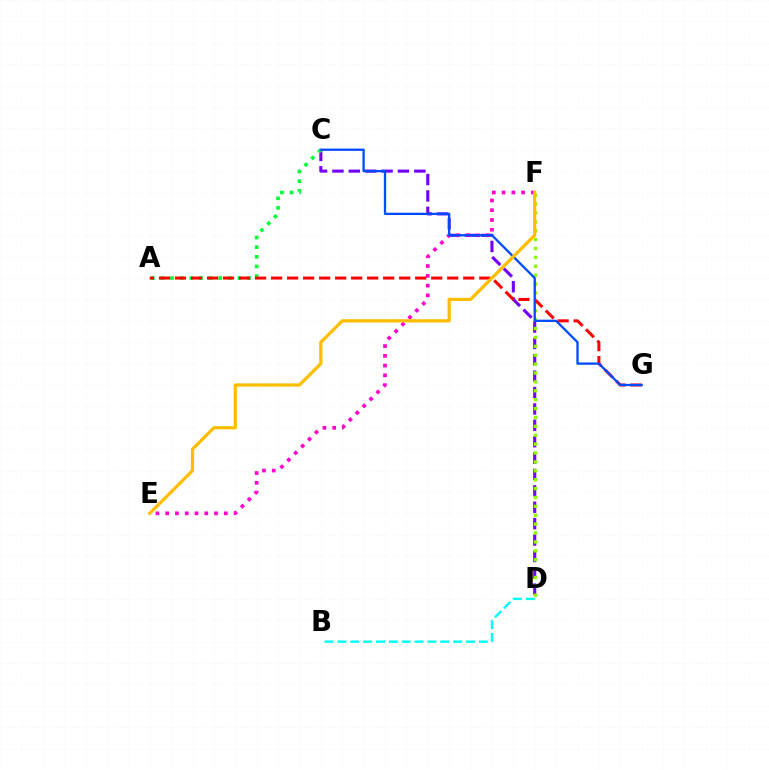{('B', 'D'): [{'color': '#00fff6', 'line_style': 'dashed', 'thickness': 1.75}], ('C', 'D'): [{'color': '#7200ff', 'line_style': 'dashed', 'thickness': 2.23}], ('D', 'F'): [{'color': '#84ff00', 'line_style': 'dotted', 'thickness': 2.42}], ('A', 'C'): [{'color': '#00ff39', 'line_style': 'dotted', 'thickness': 2.62}], ('E', 'F'): [{'color': '#ff00cf', 'line_style': 'dotted', 'thickness': 2.65}, {'color': '#ffbd00', 'line_style': 'solid', 'thickness': 2.32}], ('A', 'G'): [{'color': '#ff0000', 'line_style': 'dashed', 'thickness': 2.18}], ('C', 'G'): [{'color': '#004bff', 'line_style': 'solid', 'thickness': 1.66}]}